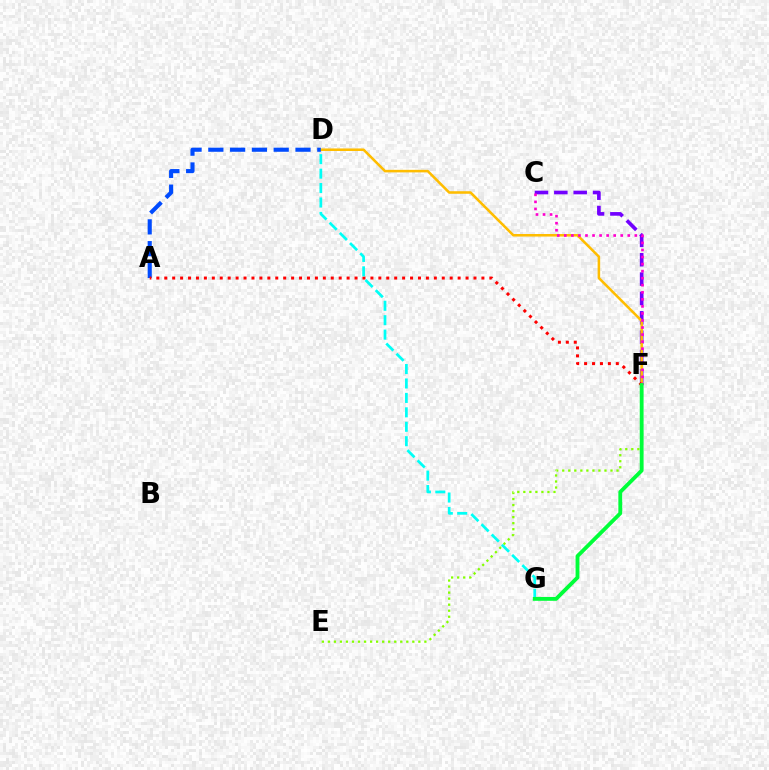{('C', 'F'): [{'color': '#7200ff', 'line_style': 'dashed', 'thickness': 2.63}, {'color': '#ff00cf', 'line_style': 'dotted', 'thickness': 1.92}], ('D', 'F'): [{'color': '#ffbd00', 'line_style': 'solid', 'thickness': 1.83}], ('A', 'D'): [{'color': '#004bff', 'line_style': 'dashed', 'thickness': 2.96}], ('A', 'F'): [{'color': '#ff0000', 'line_style': 'dotted', 'thickness': 2.15}], ('D', 'G'): [{'color': '#00fff6', 'line_style': 'dashed', 'thickness': 1.96}], ('E', 'F'): [{'color': '#84ff00', 'line_style': 'dotted', 'thickness': 1.64}], ('F', 'G'): [{'color': '#00ff39', 'line_style': 'solid', 'thickness': 2.76}]}